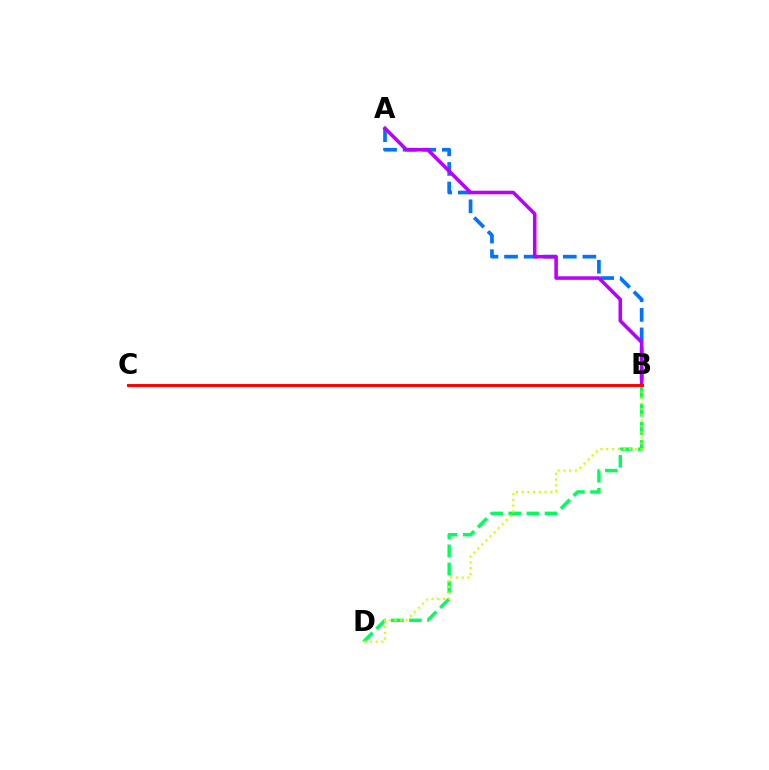{('A', 'B'): [{'color': '#0074ff', 'line_style': 'dashed', 'thickness': 2.66}, {'color': '#b900ff', 'line_style': 'solid', 'thickness': 2.56}], ('B', 'D'): [{'color': '#00ff5c', 'line_style': 'dashed', 'thickness': 2.46}, {'color': '#d1ff00', 'line_style': 'dotted', 'thickness': 1.56}], ('B', 'C'): [{'color': '#ff0000', 'line_style': 'solid', 'thickness': 2.12}]}